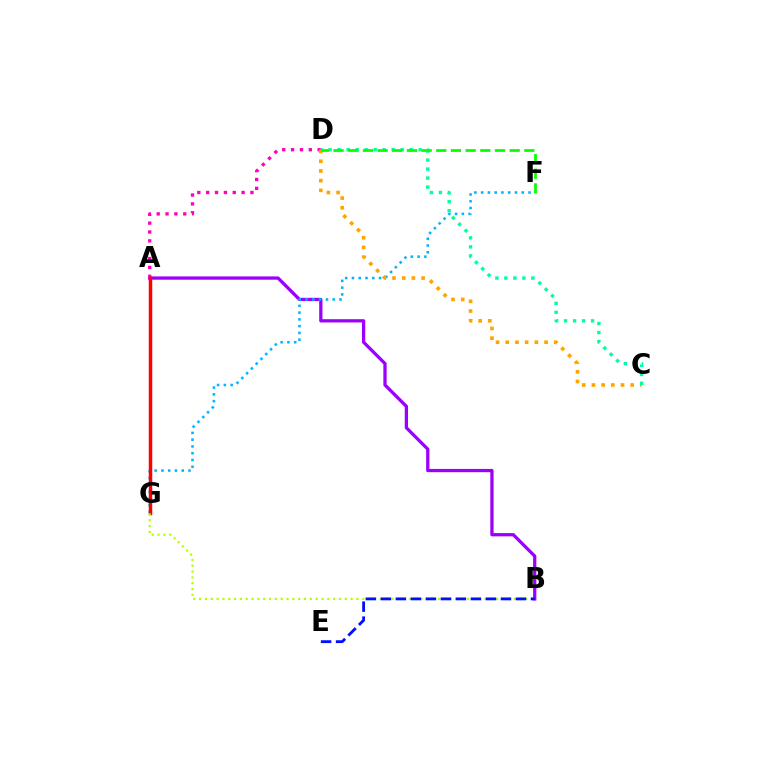{('A', 'B'): [{'color': '#9b00ff', 'line_style': 'solid', 'thickness': 2.36}], ('F', 'G'): [{'color': '#00b5ff', 'line_style': 'dotted', 'thickness': 1.84}], ('A', 'D'): [{'color': '#ff00bd', 'line_style': 'dotted', 'thickness': 2.41}], ('A', 'G'): [{'color': '#ff0000', 'line_style': 'solid', 'thickness': 2.51}], ('B', 'G'): [{'color': '#b3ff00', 'line_style': 'dotted', 'thickness': 1.58}], ('B', 'E'): [{'color': '#0010ff', 'line_style': 'dashed', 'thickness': 2.04}], ('C', 'D'): [{'color': '#ffa500', 'line_style': 'dotted', 'thickness': 2.64}, {'color': '#00ff9d', 'line_style': 'dotted', 'thickness': 2.45}], ('D', 'F'): [{'color': '#08ff00', 'line_style': 'dashed', 'thickness': 1.99}]}